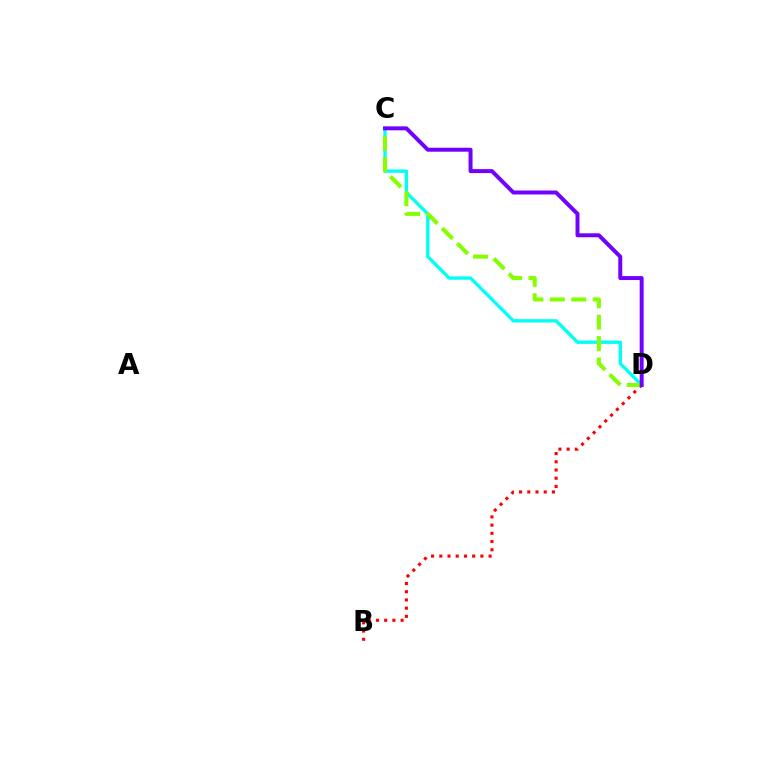{('C', 'D'): [{'color': '#00fff6', 'line_style': 'solid', 'thickness': 2.41}, {'color': '#84ff00', 'line_style': 'dashed', 'thickness': 2.91}, {'color': '#7200ff', 'line_style': 'solid', 'thickness': 2.85}], ('B', 'D'): [{'color': '#ff0000', 'line_style': 'dotted', 'thickness': 2.23}]}